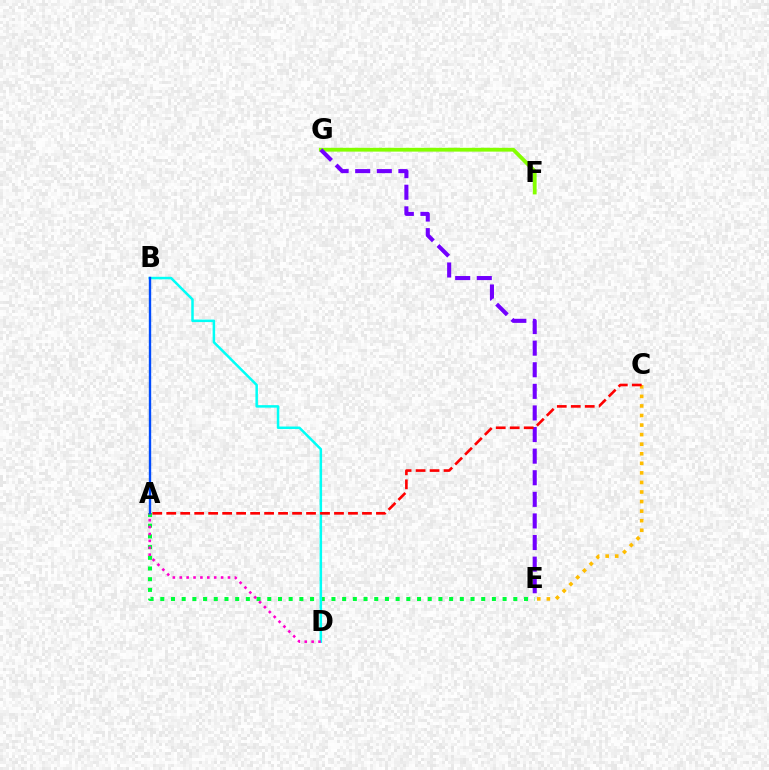{('A', 'E'): [{'color': '#00ff39', 'line_style': 'dotted', 'thickness': 2.91}], ('B', 'D'): [{'color': '#00fff6', 'line_style': 'solid', 'thickness': 1.81}], ('F', 'G'): [{'color': '#84ff00', 'line_style': 'solid', 'thickness': 2.74}], ('A', 'D'): [{'color': '#ff00cf', 'line_style': 'dotted', 'thickness': 1.87}], ('A', 'B'): [{'color': '#004bff', 'line_style': 'solid', 'thickness': 1.71}], ('E', 'G'): [{'color': '#7200ff', 'line_style': 'dashed', 'thickness': 2.93}], ('C', 'E'): [{'color': '#ffbd00', 'line_style': 'dotted', 'thickness': 2.6}], ('A', 'C'): [{'color': '#ff0000', 'line_style': 'dashed', 'thickness': 1.9}]}